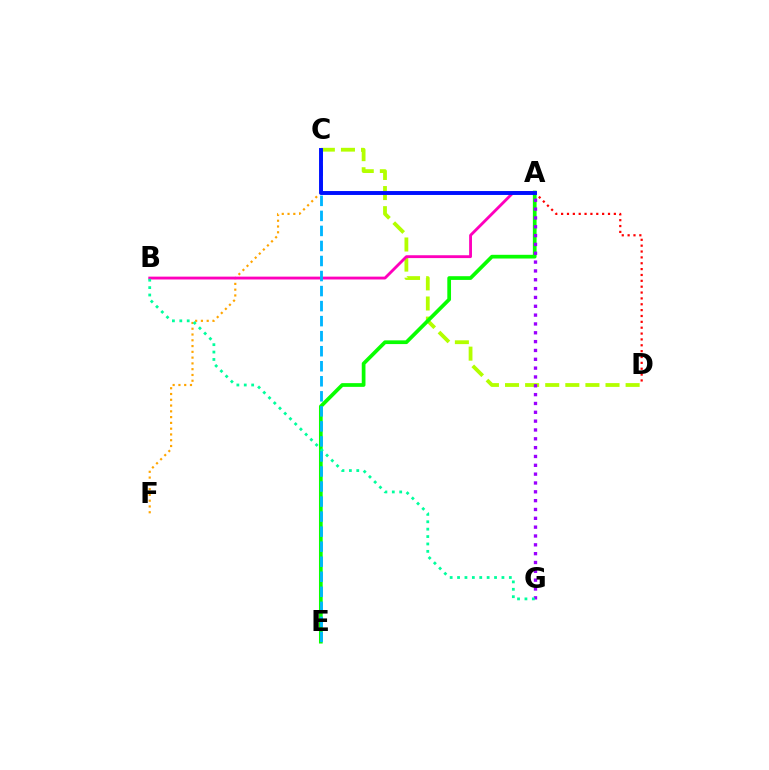{('C', 'D'): [{'color': '#b3ff00', 'line_style': 'dashed', 'thickness': 2.73}], ('A', 'E'): [{'color': '#08ff00', 'line_style': 'solid', 'thickness': 2.68}], ('C', 'F'): [{'color': '#ffa500', 'line_style': 'dotted', 'thickness': 1.57}], ('A', 'B'): [{'color': '#ff00bd', 'line_style': 'solid', 'thickness': 2.05}], ('A', 'D'): [{'color': '#ff0000', 'line_style': 'dotted', 'thickness': 1.59}], ('A', 'G'): [{'color': '#9b00ff', 'line_style': 'dotted', 'thickness': 2.4}], ('B', 'G'): [{'color': '#00ff9d', 'line_style': 'dotted', 'thickness': 2.01}], ('C', 'E'): [{'color': '#00b5ff', 'line_style': 'dashed', 'thickness': 2.04}], ('A', 'C'): [{'color': '#0010ff', 'line_style': 'solid', 'thickness': 2.82}]}